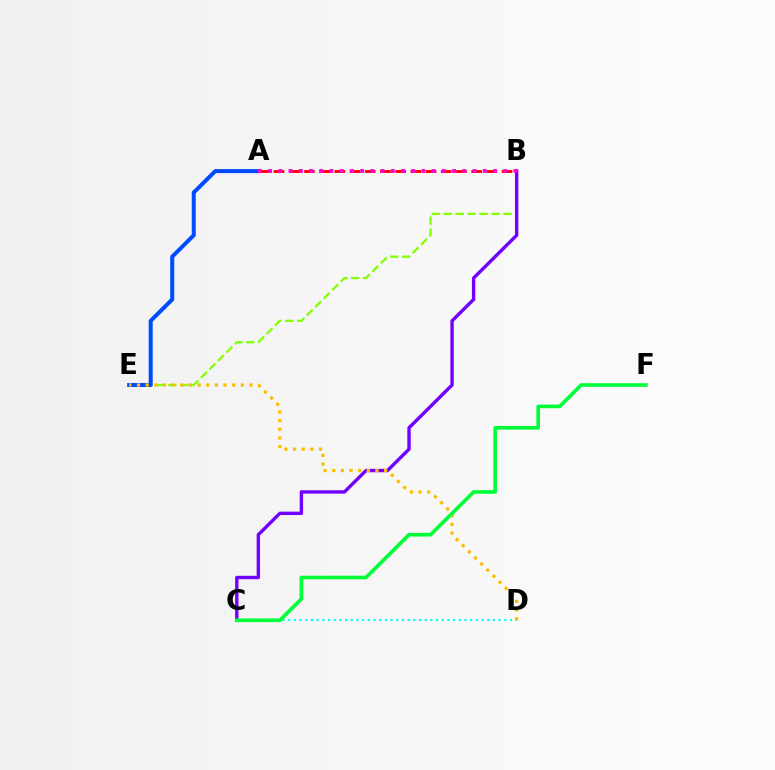{('B', 'E'): [{'color': '#84ff00', 'line_style': 'dashed', 'thickness': 1.62}], ('B', 'C'): [{'color': '#7200ff', 'line_style': 'solid', 'thickness': 2.43}], ('C', 'D'): [{'color': '#00fff6', 'line_style': 'dotted', 'thickness': 1.54}], ('A', 'E'): [{'color': '#004bff', 'line_style': 'solid', 'thickness': 2.89}], ('D', 'E'): [{'color': '#ffbd00', 'line_style': 'dotted', 'thickness': 2.35}], ('C', 'F'): [{'color': '#00ff39', 'line_style': 'solid', 'thickness': 2.62}], ('A', 'B'): [{'color': '#ff0000', 'line_style': 'dashed', 'thickness': 2.07}, {'color': '#ff00cf', 'line_style': 'dotted', 'thickness': 2.78}]}